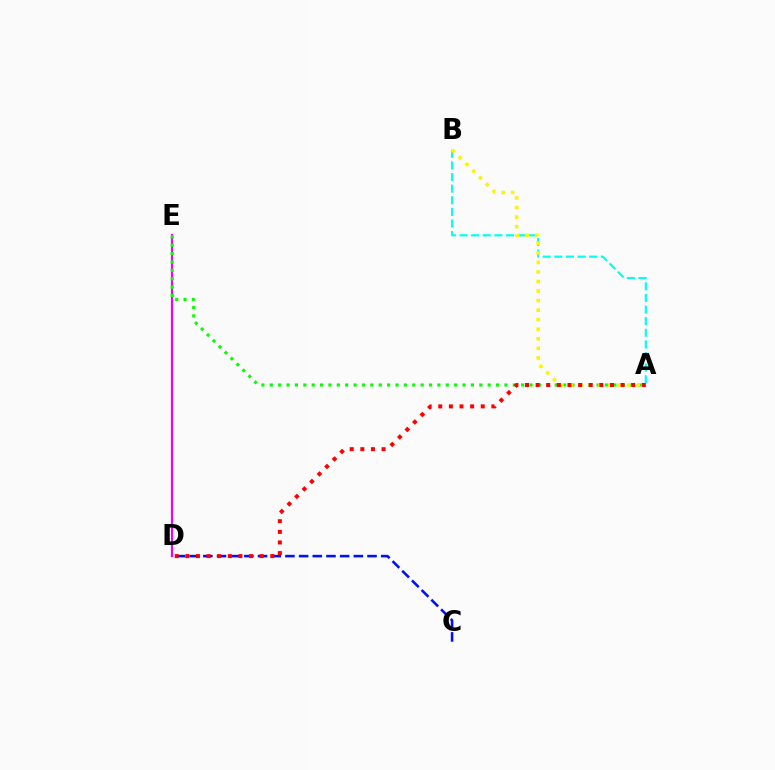{('D', 'E'): [{'color': '#ee00ff', 'line_style': 'solid', 'thickness': 1.58}], ('A', 'E'): [{'color': '#08ff00', 'line_style': 'dotted', 'thickness': 2.28}], ('A', 'B'): [{'color': '#00fff6', 'line_style': 'dashed', 'thickness': 1.58}, {'color': '#fcf500', 'line_style': 'dotted', 'thickness': 2.59}], ('C', 'D'): [{'color': '#0010ff', 'line_style': 'dashed', 'thickness': 1.86}], ('A', 'D'): [{'color': '#ff0000', 'line_style': 'dotted', 'thickness': 2.89}]}